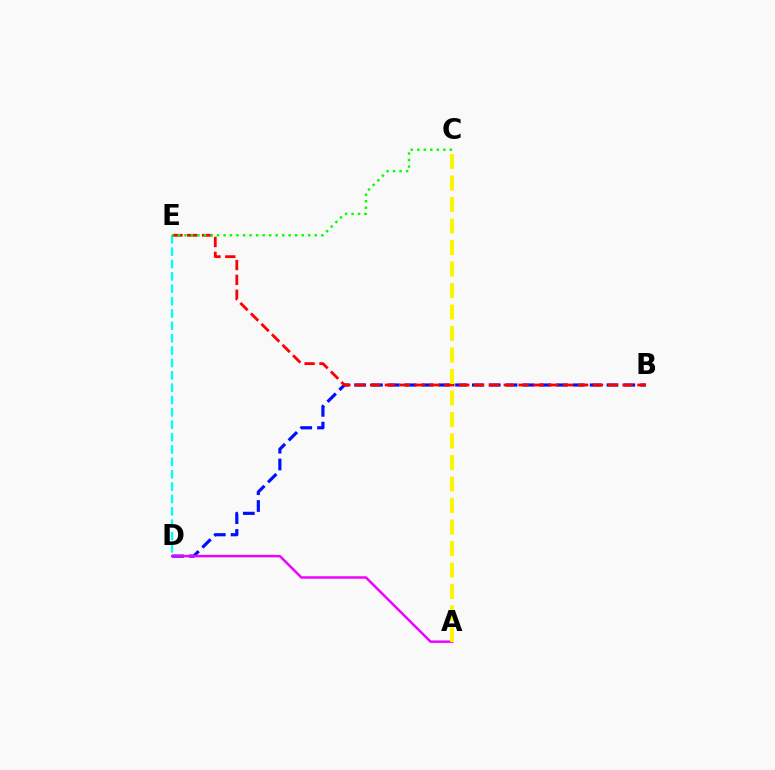{('B', 'D'): [{'color': '#0010ff', 'line_style': 'dashed', 'thickness': 2.29}], ('D', 'E'): [{'color': '#00fff6', 'line_style': 'dashed', 'thickness': 1.68}], ('B', 'E'): [{'color': '#ff0000', 'line_style': 'dashed', 'thickness': 2.02}], ('A', 'D'): [{'color': '#ee00ff', 'line_style': 'solid', 'thickness': 1.78}], ('A', 'C'): [{'color': '#fcf500', 'line_style': 'dashed', 'thickness': 2.92}], ('C', 'E'): [{'color': '#08ff00', 'line_style': 'dotted', 'thickness': 1.77}]}